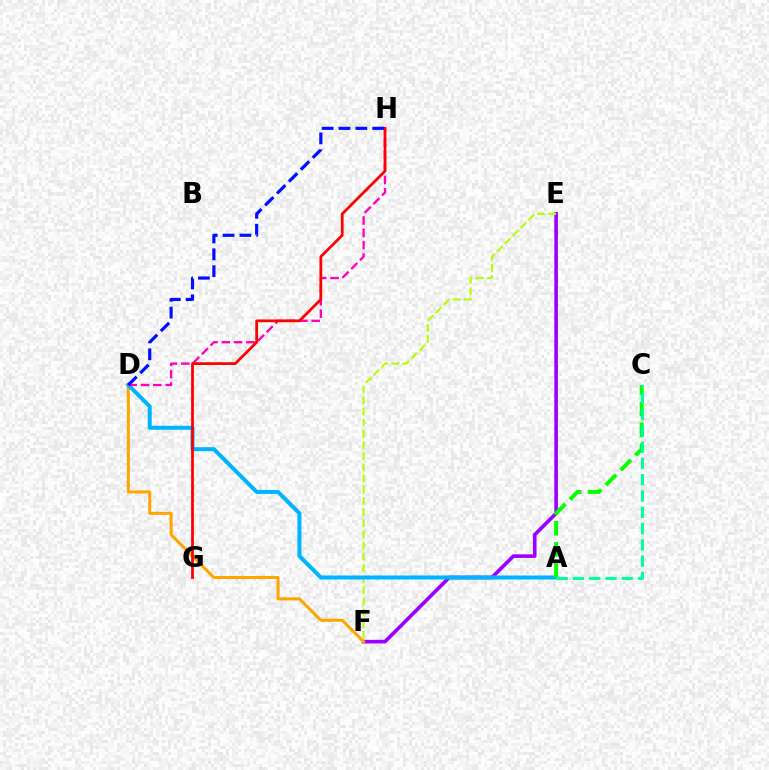{('E', 'F'): [{'color': '#9b00ff', 'line_style': 'solid', 'thickness': 2.61}, {'color': '#b3ff00', 'line_style': 'dashed', 'thickness': 1.52}], ('D', 'F'): [{'color': '#ffa500', 'line_style': 'solid', 'thickness': 2.17}], ('A', 'D'): [{'color': '#00b5ff', 'line_style': 'solid', 'thickness': 2.88}], ('A', 'C'): [{'color': '#08ff00', 'line_style': 'dashed', 'thickness': 2.84}, {'color': '#00ff9d', 'line_style': 'dashed', 'thickness': 2.21}], ('D', 'H'): [{'color': '#ff00bd', 'line_style': 'dashed', 'thickness': 1.68}, {'color': '#0010ff', 'line_style': 'dashed', 'thickness': 2.29}], ('G', 'H'): [{'color': '#ff0000', 'line_style': 'solid', 'thickness': 1.99}]}